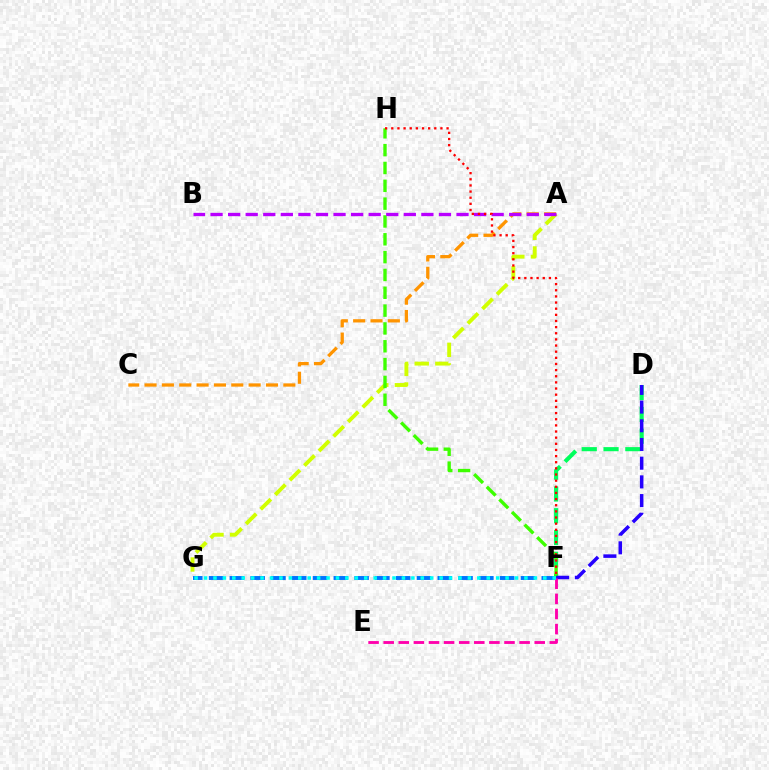{('D', 'F'): [{'color': '#00ff5c', 'line_style': 'dashed', 'thickness': 2.96}, {'color': '#2500ff', 'line_style': 'dashed', 'thickness': 2.54}], ('F', 'G'): [{'color': '#0074ff', 'line_style': 'dashed', 'thickness': 2.82}, {'color': '#00fff6', 'line_style': 'dotted', 'thickness': 2.56}], ('A', 'G'): [{'color': '#d1ff00', 'line_style': 'dashed', 'thickness': 2.8}], ('A', 'C'): [{'color': '#ff9400', 'line_style': 'dashed', 'thickness': 2.36}], ('F', 'H'): [{'color': '#3dff00', 'line_style': 'dashed', 'thickness': 2.42}, {'color': '#ff0000', 'line_style': 'dotted', 'thickness': 1.67}], ('A', 'B'): [{'color': '#b900ff', 'line_style': 'dashed', 'thickness': 2.39}], ('E', 'F'): [{'color': '#ff00ac', 'line_style': 'dashed', 'thickness': 2.05}]}